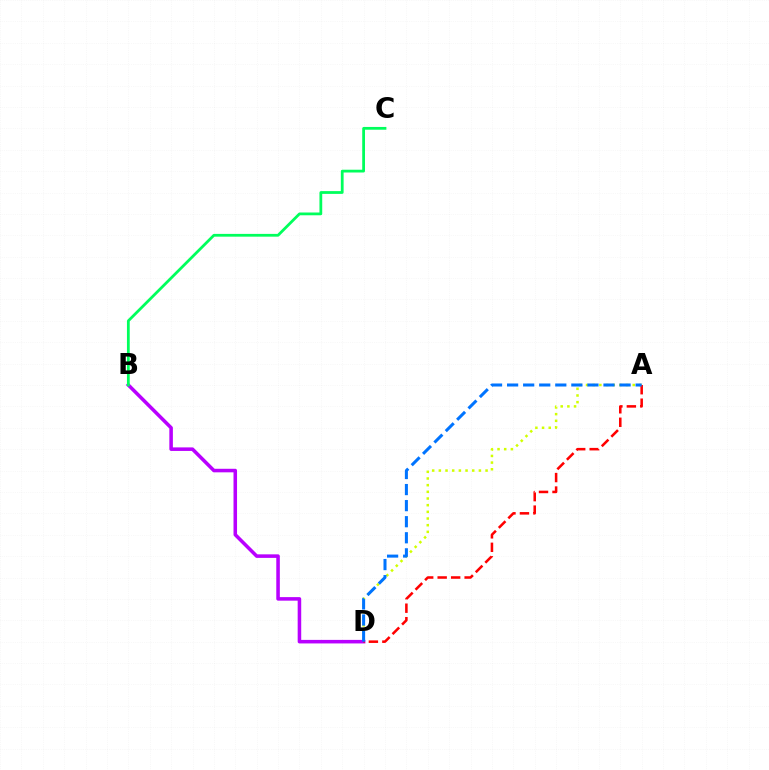{('B', 'D'): [{'color': '#b900ff', 'line_style': 'solid', 'thickness': 2.55}], ('A', 'D'): [{'color': '#d1ff00', 'line_style': 'dotted', 'thickness': 1.81}, {'color': '#ff0000', 'line_style': 'dashed', 'thickness': 1.83}, {'color': '#0074ff', 'line_style': 'dashed', 'thickness': 2.18}], ('B', 'C'): [{'color': '#00ff5c', 'line_style': 'solid', 'thickness': 2.0}]}